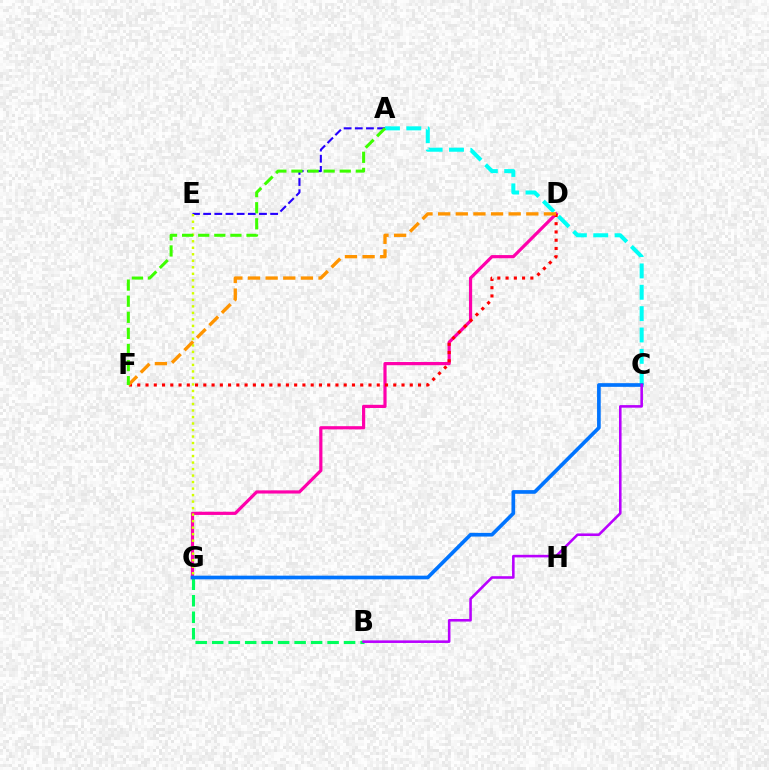{('D', 'G'): [{'color': '#ff00ac', 'line_style': 'solid', 'thickness': 2.3}], ('A', 'C'): [{'color': '#00fff6', 'line_style': 'dashed', 'thickness': 2.9}], ('A', 'E'): [{'color': '#2500ff', 'line_style': 'dashed', 'thickness': 1.52}], ('E', 'G'): [{'color': '#d1ff00', 'line_style': 'dotted', 'thickness': 1.77}], ('D', 'F'): [{'color': '#ff0000', 'line_style': 'dotted', 'thickness': 2.24}, {'color': '#ff9400', 'line_style': 'dashed', 'thickness': 2.4}], ('A', 'F'): [{'color': '#3dff00', 'line_style': 'dashed', 'thickness': 2.19}], ('B', 'G'): [{'color': '#00ff5c', 'line_style': 'dashed', 'thickness': 2.24}], ('C', 'G'): [{'color': '#0074ff', 'line_style': 'solid', 'thickness': 2.64}], ('B', 'C'): [{'color': '#b900ff', 'line_style': 'solid', 'thickness': 1.86}]}